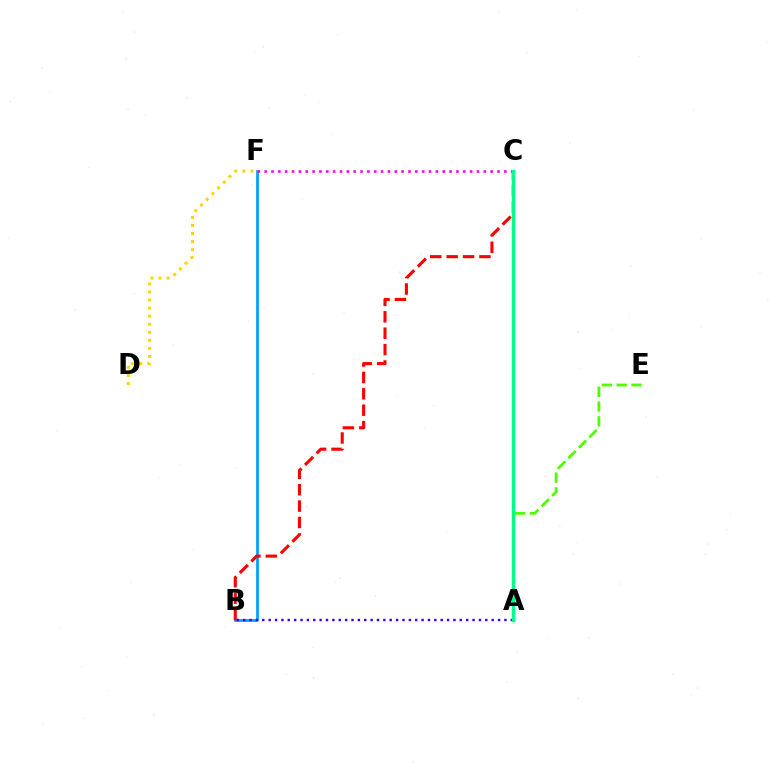{('A', 'E'): [{'color': '#4fff00', 'line_style': 'dashed', 'thickness': 2.01}], ('B', 'F'): [{'color': '#009eff', 'line_style': 'solid', 'thickness': 1.94}], ('B', 'C'): [{'color': '#ff0000', 'line_style': 'dashed', 'thickness': 2.23}], ('D', 'F'): [{'color': '#ffd500', 'line_style': 'dotted', 'thickness': 2.19}], ('A', 'B'): [{'color': '#3700ff', 'line_style': 'dotted', 'thickness': 1.73}], ('C', 'F'): [{'color': '#ff00ed', 'line_style': 'dotted', 'thickness': 1.86}], ('A', 'C'): [{'color': '#00ff86', 'line_style': 'solid', 'thickness': 2.44}]}